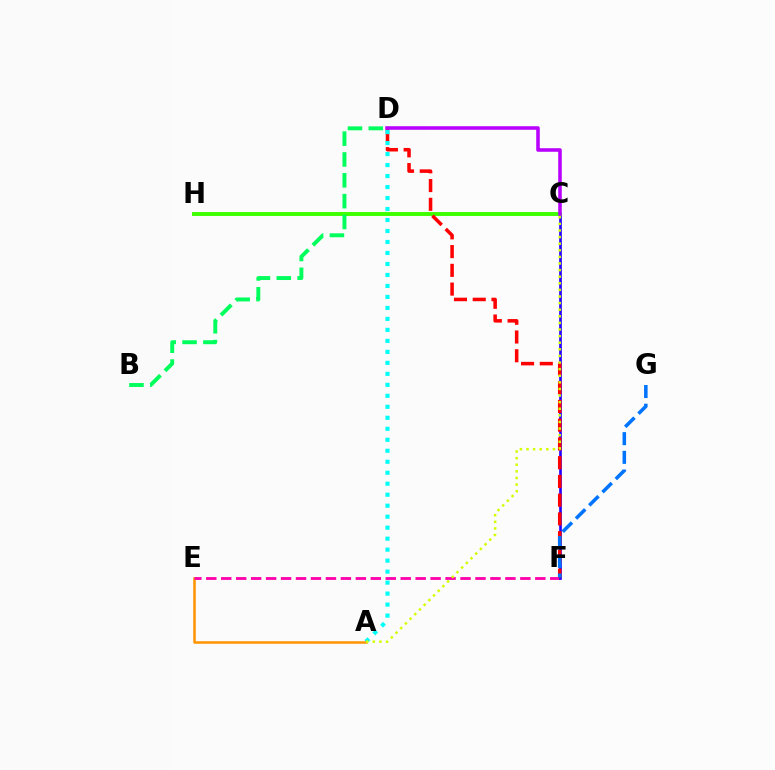{('A', 'E'): [{'color': '#ff9400', 'line_style': 'solid', 'thickness': 1.8}], ('E', 'F'): [{'color': '#ff00ac', 'line_style': 'dashed', 'thickness': 2.03}], ('C', 'F'): [{'color': '#2500ff', 'line_style': 'solid', 'thickness': 1.92}], ('C', 'H'): [{'color': '#3dff00', 'line_style': 'solid', 'thickness': 2.82}], ('B', 'D'): [{'color': '#00ff5c', 'line_style': 'dashed', 'thickness': 2.83}], ('D', 'F'): [{'color': '#ff0000', 'line_style': 'dashed', 'thickness': 2.55}], ('C', 'D'): [{'color': '#b900ff', 'line_style': 'solid', 'thickness': 2.56}], ('A', 'D'): [{'color': '#00fff6', 'line_style': 'dotted', 'thickness': 2.99}], ('A', 'C'): [{'color': '#d1ff00', 'line_style': 'dotted', 'thickness': 1.79}], ('F', 'G'): [{'color': '#0074ff', 'line_style': 'dashed', 'thickness': 2.54}]}